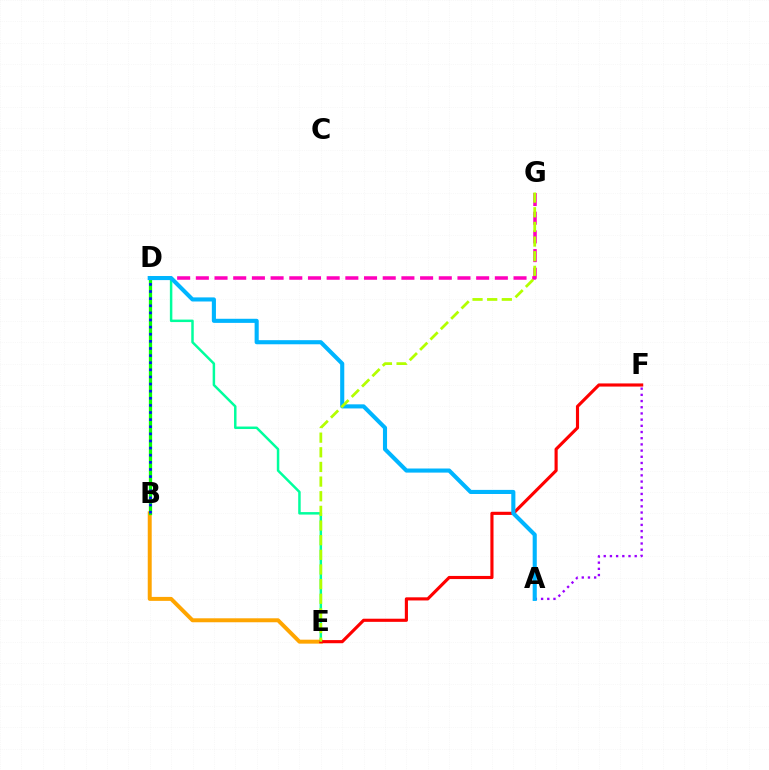{('D', 'E'): [{'color': '#00ff9d', 'line_style': 'solid', 'thickness': 1.79}], ('B', 'E'): [{'color': '#ffa500', 'line_style': 'solid', 'thickness': 2.85}], ('B', 'D'): [{'color': '#08ff00', 'line_style': 'solid', 'thickness': 2.36}, {'color': '#0010ff', 'line_style': 'dotted', 'thickness': 1.93}], ('E', 'F'): [{'color': '#ff0000', 'line_style': 'solid', 'thickness': 2.26}], ('A', 'F'): [{'color': '#9b00ff', 'line_style': 'dotted', 'thickness': 1.68}], ('D', 'G'): [{'color': '#ff00bd', 'line_style': 'dashed', 'thickness': 2.54}], ('A', 'D'): [{'color': '#00b5ff', 'line_style': 'solid', 'thickness': 2.95}], ('E', 'G'): [{'color': '#b3ff00', 'line_style': 'dashed', 'thickness': 1.99}]}